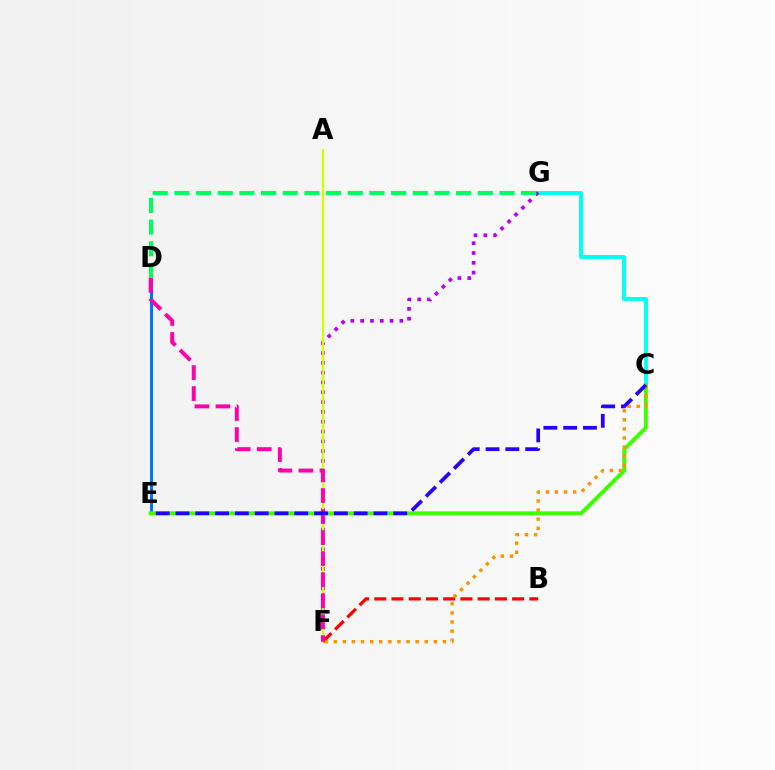{('D', 'E'): [{'color': '#0074ff', 'line_style': 'solid', 'thickness': 2.15}], ('C', 'G'): [{'color': '#00fff6', 'line_style': 'solid', 'thickness': 2.81}], ('F', 'G'): [{'color': '#b900ff', 'line_style': 'dotted', 'thickness': 2.66}], ('C', 'E'): [{'color': '#3dff00', 'line_style': 'solid', 'thickness': 2.86}, {'color': '#2500ff', 'line_style': 'dashed', 'thickness': 2.69}], ('A', 'F'): [{'color': '#d1ff00', 'line_style': 'solid', 'thickness': 1.62}], ('B', 'F'): [{'color': '#ff0000', 'line_style': 'dashed', 'thickness': 2.34}], ('C', 'F'): [{'color': '#ff9400', 'line_style': 'dotted', 'thickness': 2.47}], ('D', 'G'): [{'color': '#00ff5c', 'line_style': 'dashed', 'thickness': 2.94}], ('D', 'F'): [{'color': '#ff00ac', 'line_style': 'dashed', 'thickness': 2.85}]}